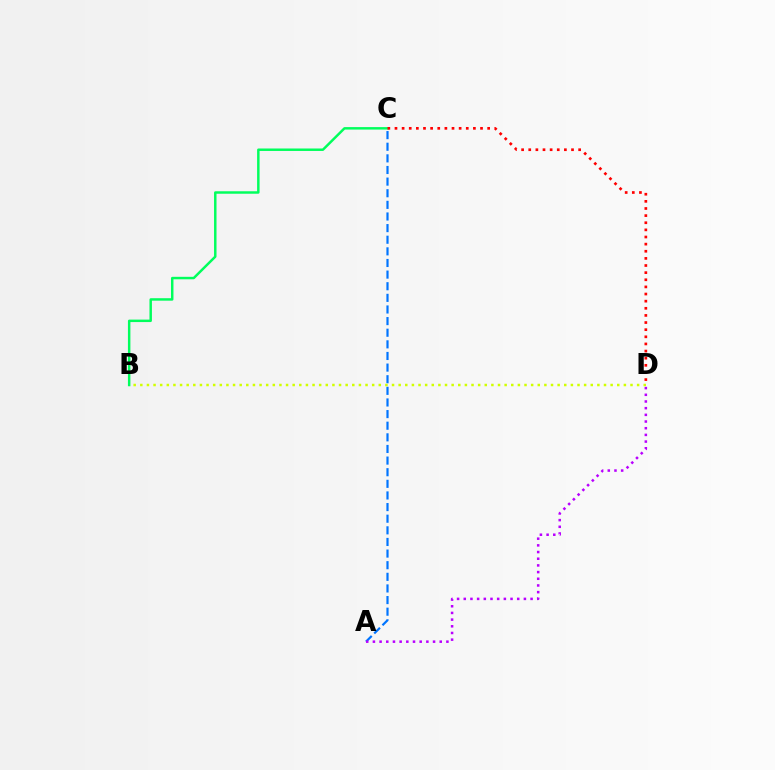{('A', 'C'): [{'color': '#0074ff', 'line_style': 'dashed', 'thickness': 1.58}], ('B', 'D'): [{'color': '#d1ff00', 'line_style': 'dotted', 'thickness': 1.8}], ('A', 'D'): [{'color': '#b900ff', 'line_style': 'dotted', 'thickness': 1.82}], ('B', 'C'): [{'color': '#00ff5c', 'line_style': 'solid', 'thickness': 1.78}], ('C', 'D'): [{'color': '#ff0000', 'line_style': 'dotted', 'thickness': 1.94}]}